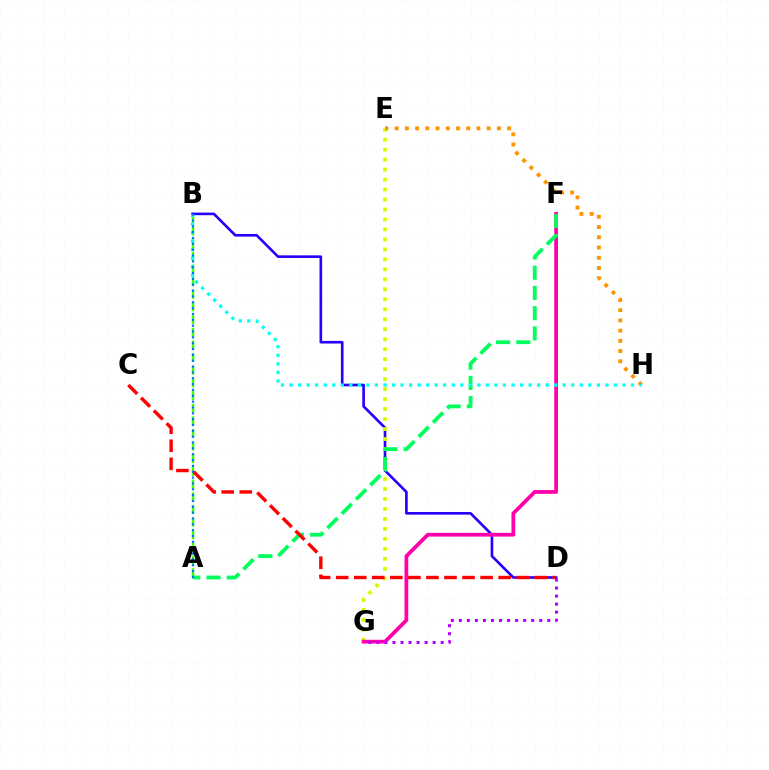{('B', 'D'): [{'color': '#2500ff', 'line_style': 'solid', 'thickness': 1.9}], ('A', 'B'): [{'color': '#3dff00', 'line_style': 'dashed', 'thickness': 1.72}, {'color': '#0074ff', 'line_style': 'dotted', 'thickness': 1.59}], ('E', 'G'): [{'color': '#d1ff00', 'line_style': 'dotted', 'thickness': 2.71}], ('F', 'G'): [{'color': '#ff00ac', 'line_style': 'solid', 'thickness': 2.7}], ('E', 'H'): [{'color': '#ff9400', 'line_style': 'dotted', 'thickness': 2.78}], ('A', 'F'): [{'color': '#00ff5c', 'line_style': 'dashed', 'thickness': 2.75}], ('C', 'D'): [{'color': '#ff0000', 'line_style': 'dashed', 'thickness': 2.45}], ('B', 'H'): [{'color': '#00fff6', 'line_style': 'dotted', 'thickness': 2.32}], ('D', 'G'): [{'color': '#b900ff', 'line_style': 'dotted', 'thickness': 2.18}]}